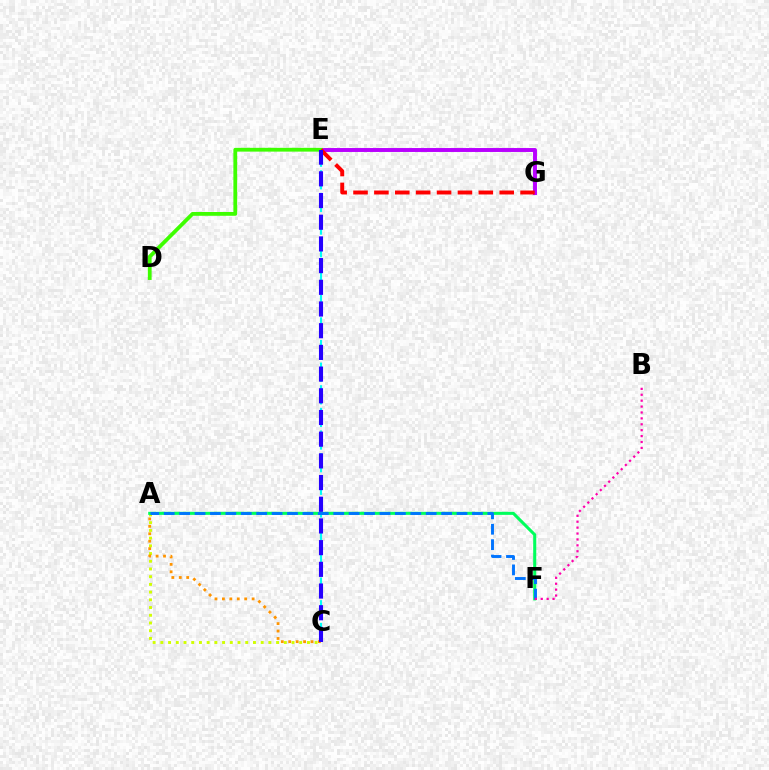{('C', 'E'): [{'color': '#00fff6', 'line_style': 'dashed', 'thickness': 1.54}, {'color': '#2500ff', 'line_style': 'dashed', 'thickness': 2.95}], ('E', 'G'): [{'color': '#b900ff', 'line_style': 'solid', 'thickness': 2.83}, {'color': '#ff0000', 'line_style': 'dashed', 'thickness': 2.84}], ('A', 'C'): [{'color': '#d1ff00', 'line_style': 'dotted', 'thickness': 2.1}, {'color': '#ff9400', 'line_style': 'dotted', 'thickness': 2.02}], ('D', 'E'): [{'color': '#3dff00', 'line_style': 'solid', 'thickness': 2.73}], ('A', 'F'): [{'color': '#00ff5c', 'line_style': 'solid', 'thickness': 2.2}, {'color': '#0074ff', 'line_style': 'dashed', 'thickness': 2.09}], ('B', 'F'): [{'color': '#ff00ac', 'line_style': 'dotted', 'thickness': 1.6}]}